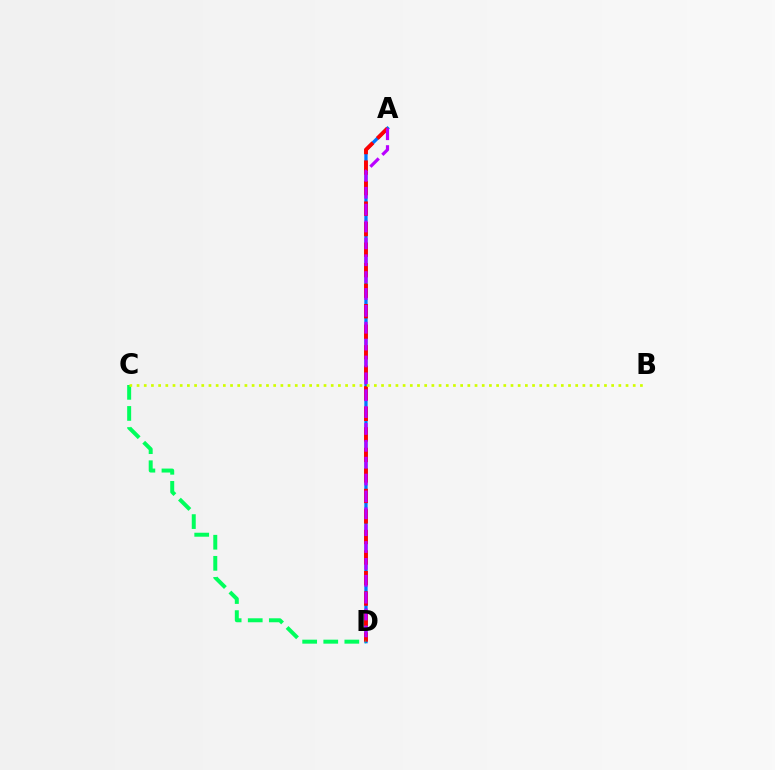{('A', 'D'): [{'color': '#0074ff', 'line_style': 'solid', 'thickness': 2.39}, {'color': '#ff0000', 'line_style': 'dashed', 'thickness': 2.79}, {'color': '#b900ff', 'line_style': 'dashed', 'thickness': 2.29}], ('C', 'D'): [{'color': '#00ff5c', 'line_style': 'dashed', 'thickness': 2.86}], ('B', 'C'): [{'color': '#d1ff00', 'line_style': 'dotted', 'thickness': 1.95}]}